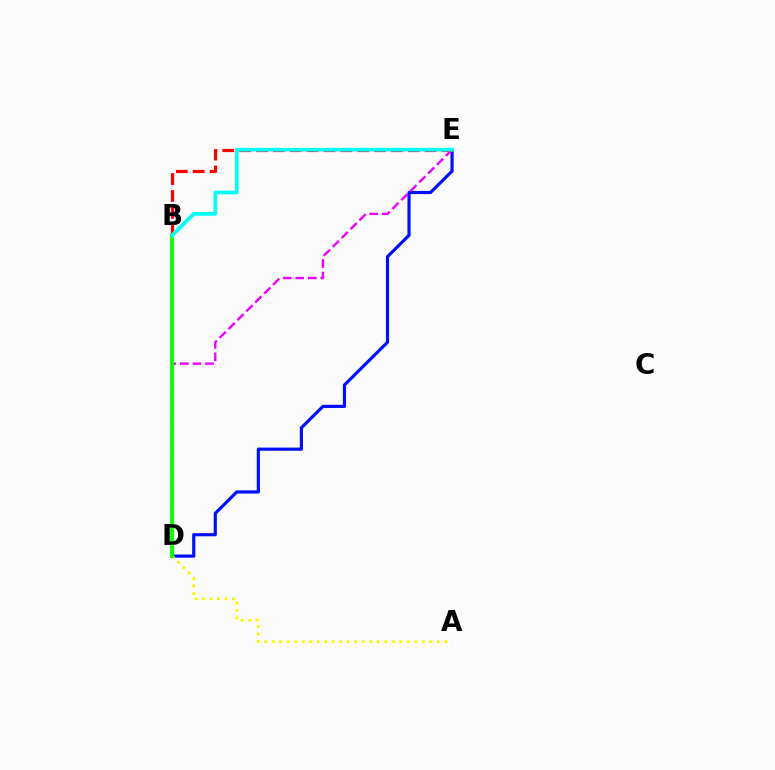{('D', 'E'): [{'color': '#0010ff', 'line_style': 'solid', 'thickness': 2.28}, {'color': '#ee00ff', 'line_style': 'dashed', 'thickness': 1.71}], ('A', 'D'): [{'color': '#fcf500', 'line_style': 'dotted', 'thickness': 2.04}], ('B', 'E'): [{'color': '#ff0000', 'line_style': 'dashed', 'thickness': 2.29}, {'color': '#00fff6', 'line_style': 'solid', 'thickness': 2.64}], ('B', 'D'): [{'color': '#08ff00', 'line_style': 'solid', 'thickness': 2.73}]}